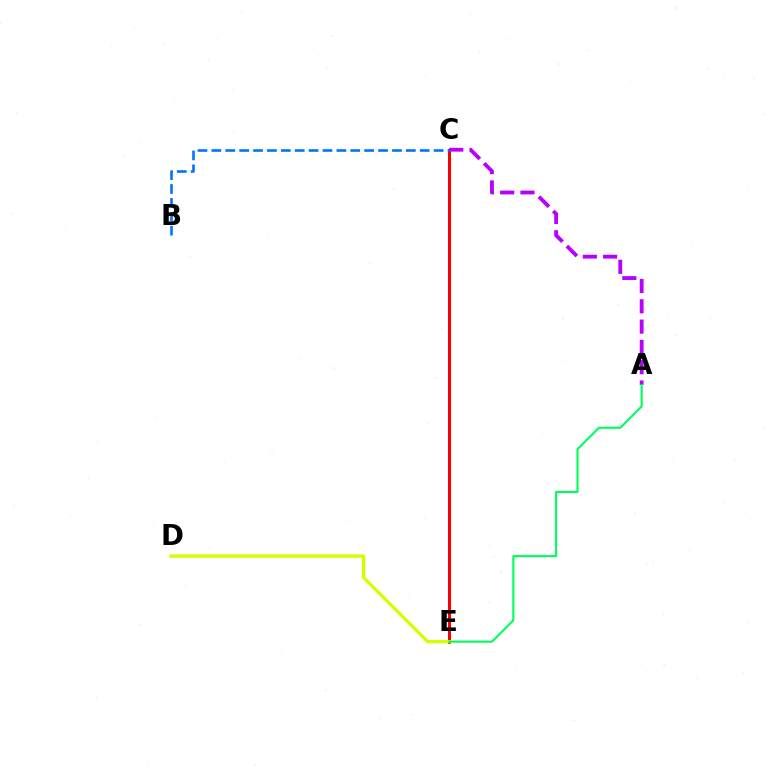{('C', 'E'): [{'color': '#ff0000', 'line_style': 'solid', 'thickness': 2.18}], ('A', 'C'): [{'color': '#b900ff', 'line_style': 'dashed', 'thickness': 2.76}], ('B', 'C'): [{'color': '#0074ff', 'line_style': 'dashed', 'thickness': 1.89}], ('D', 'E'): [{'color': '#d1ff00', 'line_style': 'solid', 'thickness': 2.4}], ('A', 'E'): [{'color': '#00ff5c', 'line_style': 'solid', 'thickness': 1.53}]}